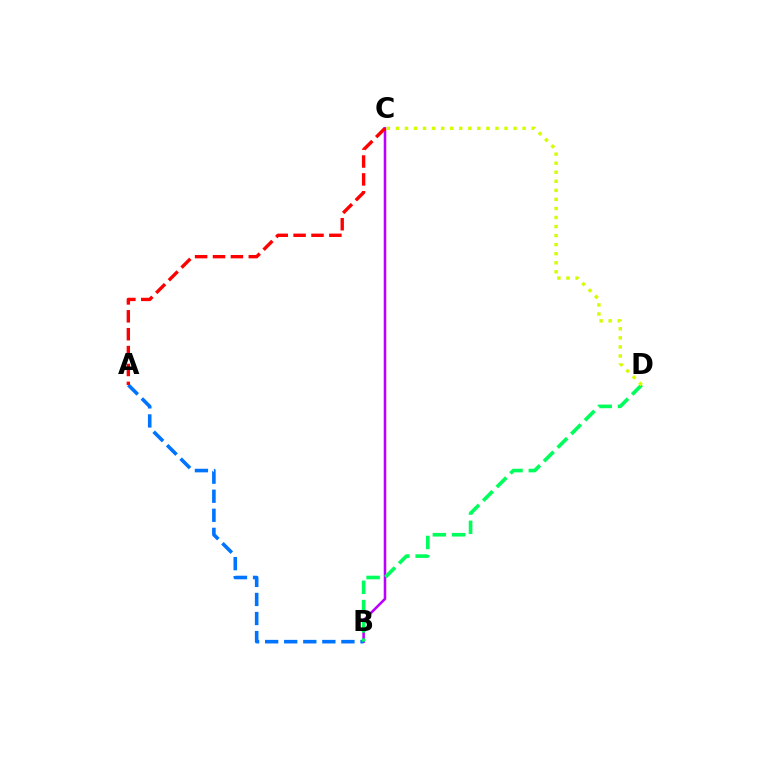{('B', 'C'): [{'color': '#b900ff', 'line_style': 'solid', 'thickness': 1.84}], ('A', 'B'): [{'color': '#0074ff', 'line_style': 'dashed', 'thickness': 2.59}], ('B', 'D'): [{'color': '#00ff5c', 'line_style': 'dashed', 'thickness': 2.62}], ('C', 'D'): [{'color': '#d1ff00', 'line_style': 'dotted', 'thickness': 2.46}], ('A', 'C'): [{'color': '#ff0000', 'line_style': 'dashed', 'thickness': 2.43}]}